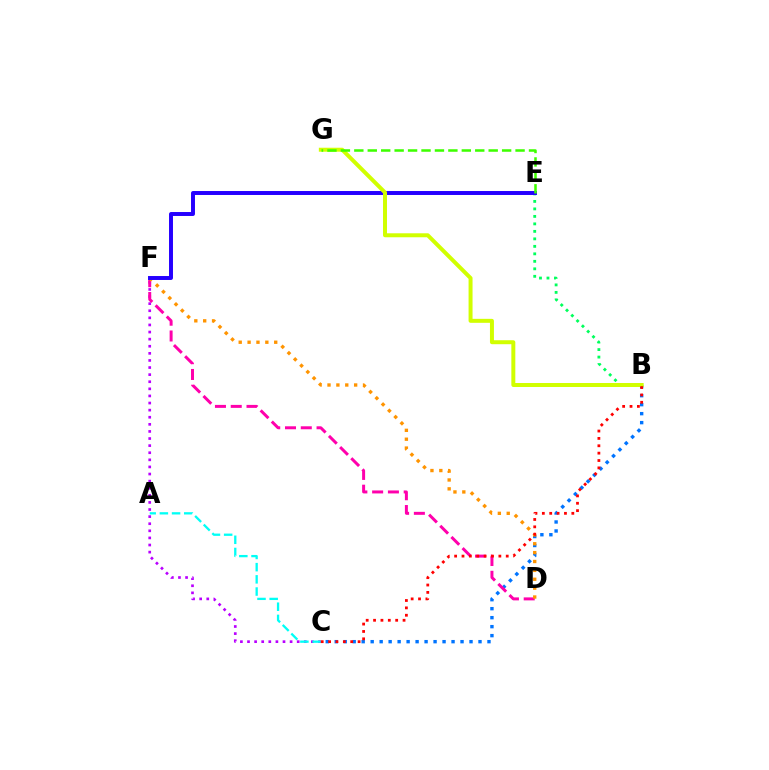{('C', 'F'): [{'color': '#b900ff', 'line_style': 'dotted', 'thickness': 1.93}], ('B', 'C'): [{'color': '#0074ff', 'line_style': 'dotted', 'thickness': 2.44}, {'color': '#ff0000', 'line_style': 'dotted', 'thickness': 2.0}], ('D', 'F'): [{'color': '#ff00ac', 'line_style': 'dashed', 'thickness': 2.14}, {'color': '#ff9400', 'line_style': 'dotted', 'thickness': 2.41}], ('B', 'E'): [{'color': '#00ff5c', 'line_style': 'dotted', 'thickness': 2.04}], ('E', 'F'): [{'color': '#2500ff', 'line_style': 'solid', 'thickness': 2.85}], ('A', 'C'): [{'color': '#00fff6', 'line_style': 'dashed', 'thickness': 1.66}], ('B', 'G'): [{'color': '#d1ff00', 'line_style': 'solid', 'thickness': 2.86}], ('E', 'G'): [{'color': '#3dff00', 'line_style': 'dashed', 'thickness': 1.83}]}